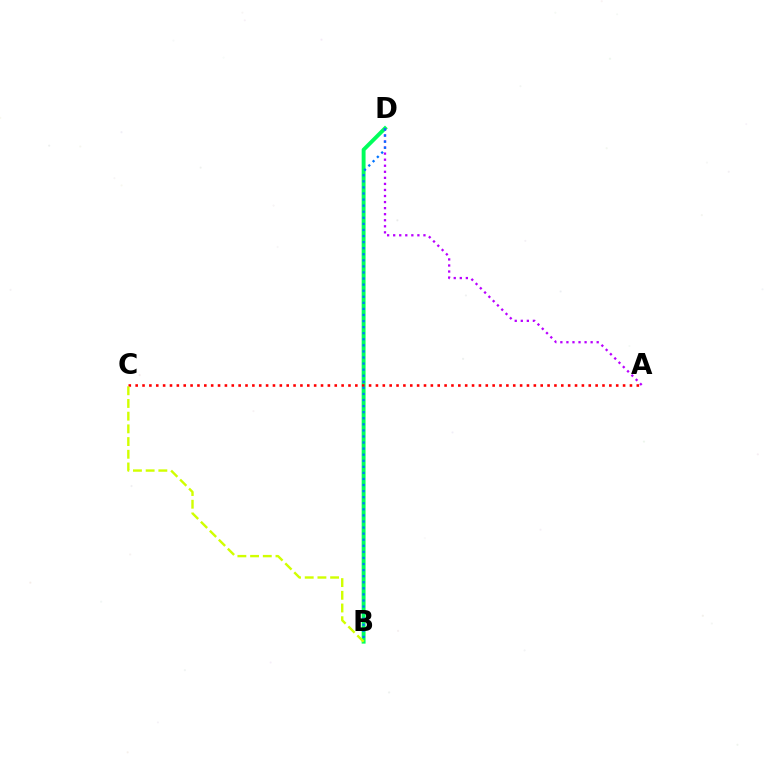{('B', 'D'): [{'color': '#00ff5c', 'line_style': 'solid', 'thickness': 2.81}, {'color': '#0074ff', 'line_style': 'dotted', 'thickness': 1.65}], ('A', 'D'): [{'color': '#b900ff', 'line_style': 'dotted', 'thickness': 1.65}], ('A', 'C'): [{'color': '#ff0000', 'line_style': 'dotted', 'thickness': 1.87}], ('B', 'C'): [{'color': '#d1ff00', 'line_style': 'dashed', 'thickness': 1.73}]}